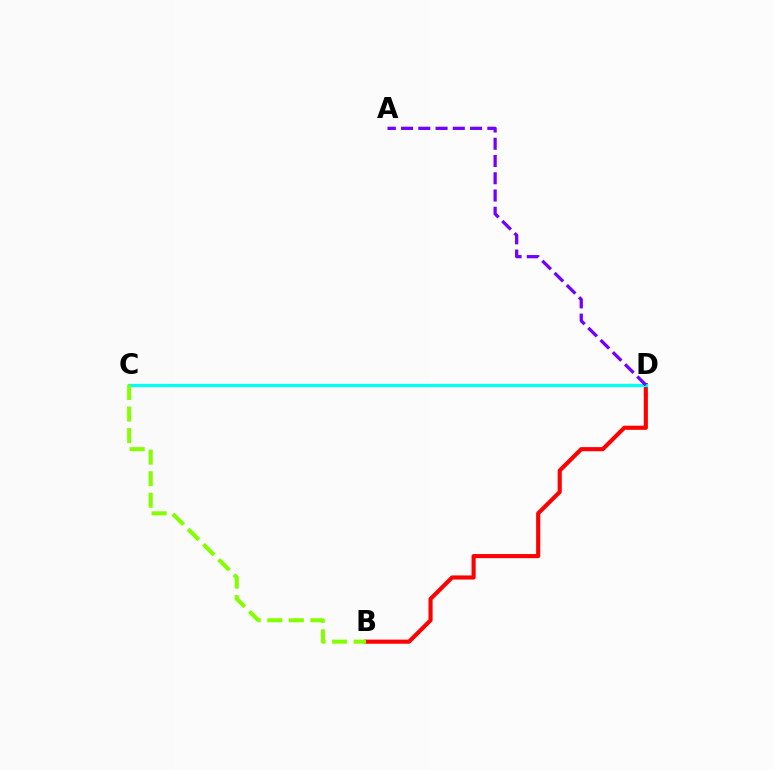{('B', 'D'): [{'color': '#ff0000', 'line_style': 'solid', 'thickness': 2.96}], ('C', 'D'): [{'color': '#00fff6', 'line_style': 'solid', 'thickness': 2.36}], ('B', 'C'): [{'color': '#84ff00', 'line_style': 'dashed', 'thickness': 2.93}], ('A', 'D'): [{'color': '#7200ff', 'line_style': 'dashed', 'thickness': 2.34}]}